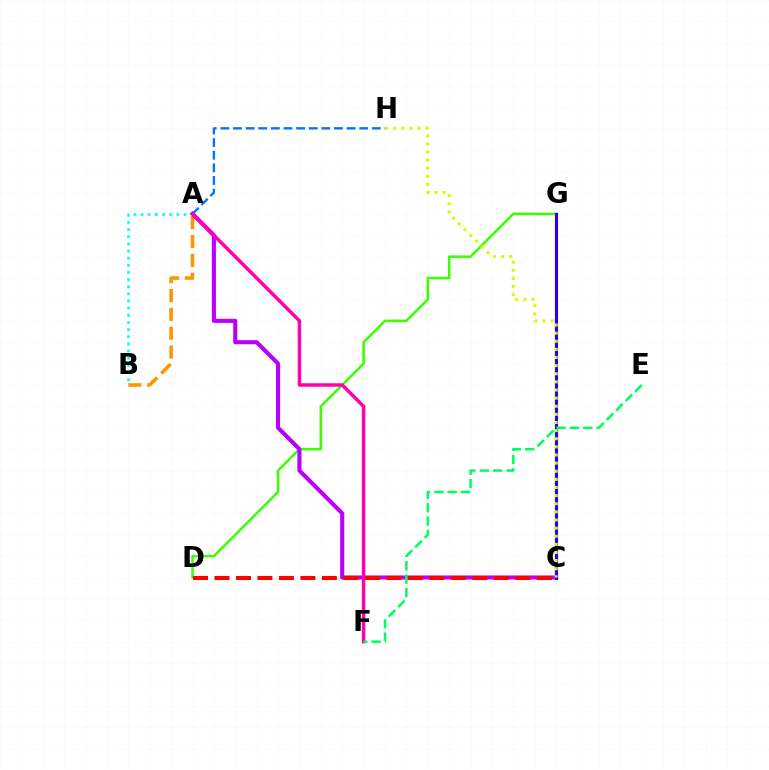{('D', 'G'): [{'color': '#3dff00', 'line_style': 'solid', 'thickness': 1.82}], ('A', 'H'): [{'color': '#0074ff', 'line_style': 'dashed', 'thickness': 1.71}], ('A', 'B'): [{'color': '#ff9400', 'line_style': 'dashed', 'thickness': 2.56}, {'color': '#00fff6', 'line_style': 'dotted', 'thickness': 1.94}], ('A', 'C'): [{'color': '#b900ff', 'line_style': 'solid', 'thickness': 2.95}], ('C', 'D'): [{'color': '#ff0000', 'line_style': 'dashed', 'thickness': 2.92}], ('C', 'G'): [{'color': '#2500ff', 'line_style': 'solid', 'thickness': 2.27}], ('A', 'F'): [{'color': '#ff00ac', 'line_style': 'solid', 'thickness': 2.49}], ('E', 'F'): [{'color': '#00ff5c', 'line_style': 'dashed', 'thickness': 1.82}], ('C', 'H'): [{'color': '#d1ff00', 'line_style': 'dotted', 'thickness': 2.21}]}